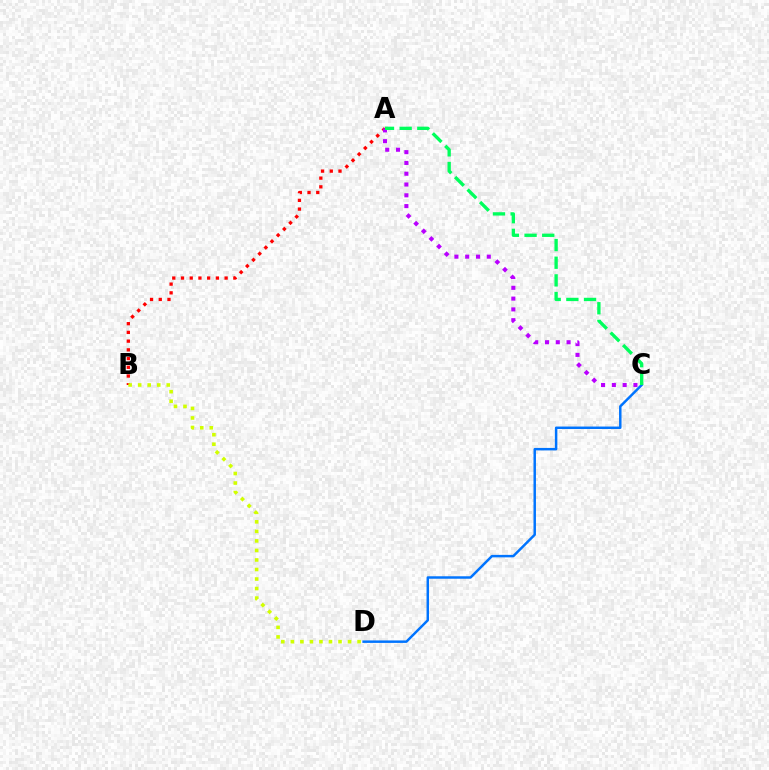{('A', 'B'): [{'color': '#ff0000', 'line_style': 'dotted', 'thickness': 2.37}], ('C', 'D'): [{'color': '#0074ff', 'line_style': 'solid', 'thickness': 1.78}], ('A', 'C'): [{'color': '#b900ff', 'line_style': 'dotted', 'thickness': 2.93}, {'color': '#00ff5c', 'line_style': 'dashed', 'thickness': 2.4}], ('B', 'D'): [{'color': '#d1ff00', 'line_style': 'dotted', 'thickness': 2.59}]}